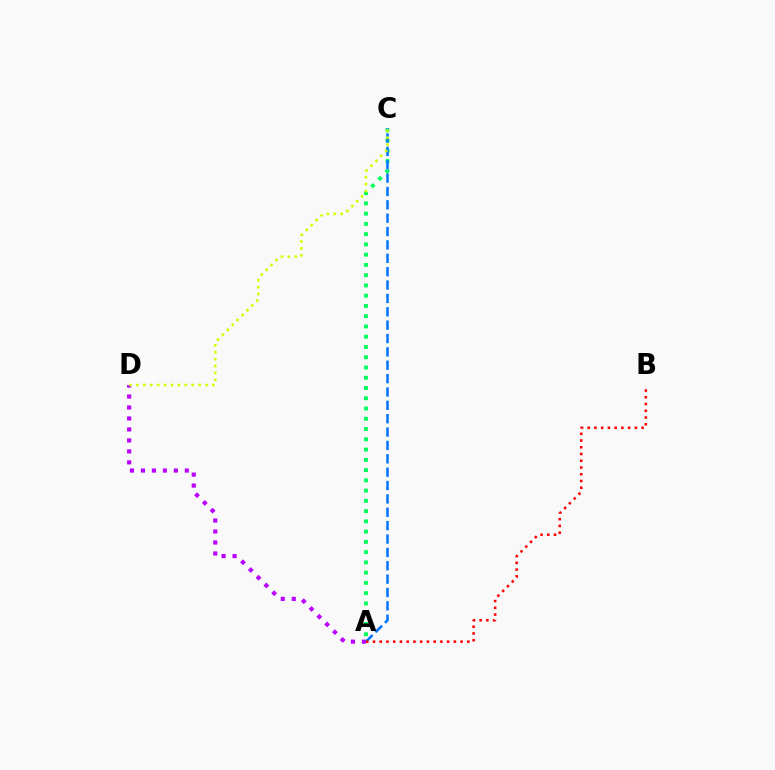{('A', 'C'): [{'color': '#00ff5c', 'line_style': 'dotted', 'thickness': 2.79}, {'color': '#0074ff', 'line_style': 'dashed', 'thickness': 1.82}], ('A', 'D'): [{'color': '#b900ff', 'line_style': 'dotted', 'thickness': 2.98}], ('A', 'B'): [{'color': '#ff0000', 'line_style': 'dotted', 'thickness': 1.83}], ('C', 'D'): [{'color': '#d1ff00', 'line_style': 'dotted', 'thickness': 1.88}]}